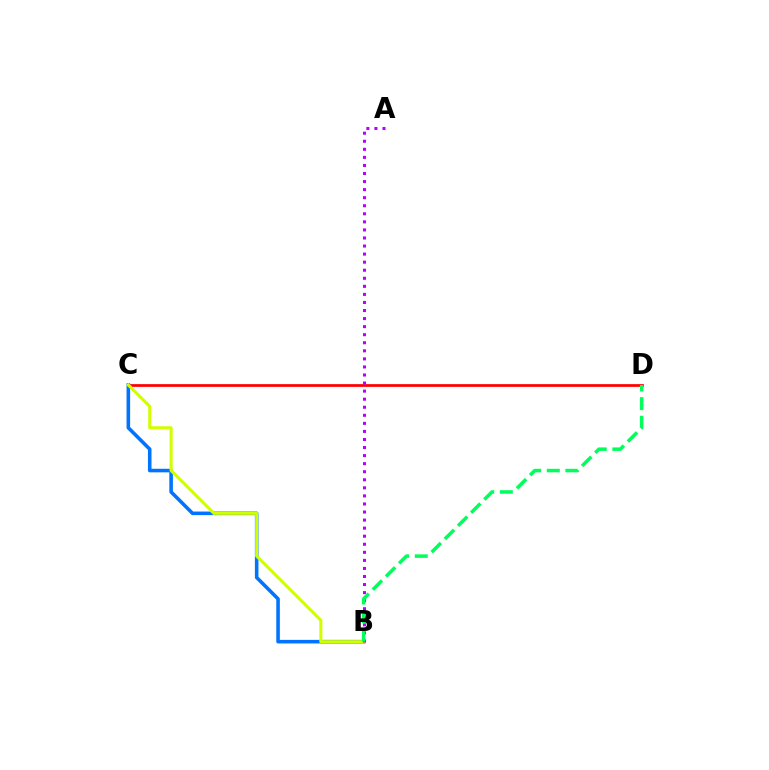{('C', 'D'): [{'color': '#ff0000', 'line_style': 'solid', 'thickness': 1.97}], ('B', 'C'): [{'color': '#0074ff', 'line_style': 'solid', 'thickness': 2.57}, {'color': '#d1ff00', 'line_style': 'solid', 'thickness': 2.21}], ('A', 'B'): [{'color': '#b900ff', 'line_style': 'dotted', 'thickness': 2.19}], ('B', 'D'): [{'color': '#00ff5c', 'line_style': 'dashed', 'thickness': 2.53}]}